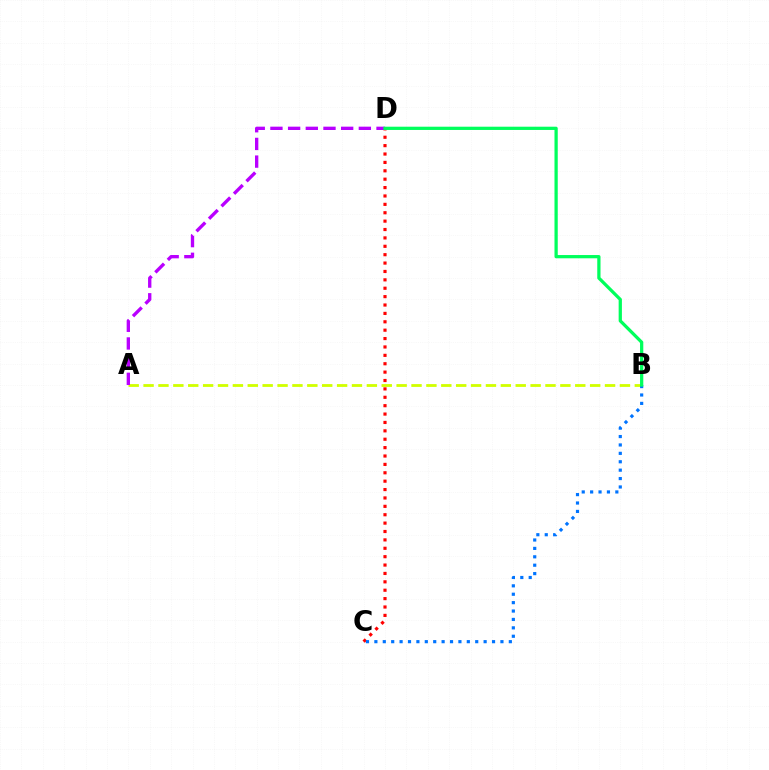{('C', 'D'): [{'color': '#ff0000', 'line_style': 'dotted', 'thickness': 2.28}], ('A', 'B'): [{'color': '#d1ff00', 'line_style': 'dashed', 'thickness': 2.02}], ('B', 'C'): [{'color': '#0074ff', 'line_style': 'dotted', 'thickness': 2.28}], ('A', 'D'): [{'color': '#b900ff', 'line_style': 'dashed', 'thickness': 2.4}], ('B', 'D'): [{'color': '#00ff5c', 'line_style': 'solid', 'thickness': 2.34}]}